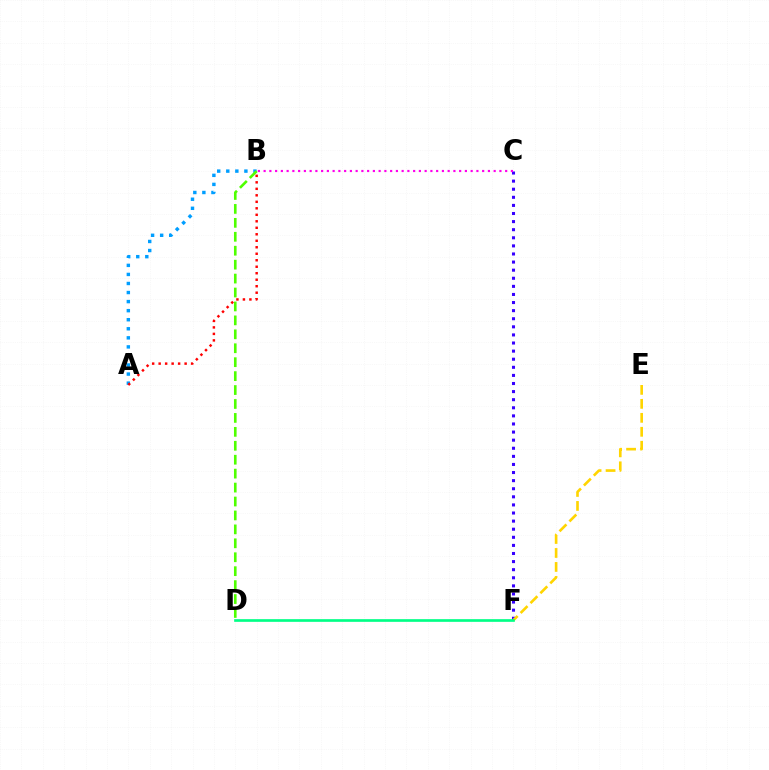{('C', 'F'): [{'color': '#3700ff', 'line_style': 'dotted', 'thickness': 2.2}], ('A', 'B'): [{'color': '#009eff', 'line_style': 'dotted', 'thickness': 2.46}, {'color': '#ff0000', 'line_style': 'dotted', 'thickness': 1.76}], ('E', 'F'): [{'color': '#ffd500', 'line_style': 'dashed', 'thickness': 1.9}], ('B', 'D'): [{'color': '#4fff00', 'line_style': 'dashed', 'thickness': 1.89}], ('D', 'F'): [{'color': '#00ff86', 'line_style': 'solid', 'thickness': 1.92}], ('B', 'C'): [{'color': '#ff00ed', 'line_style': 'dotted', 'thickness': 1.56}]}